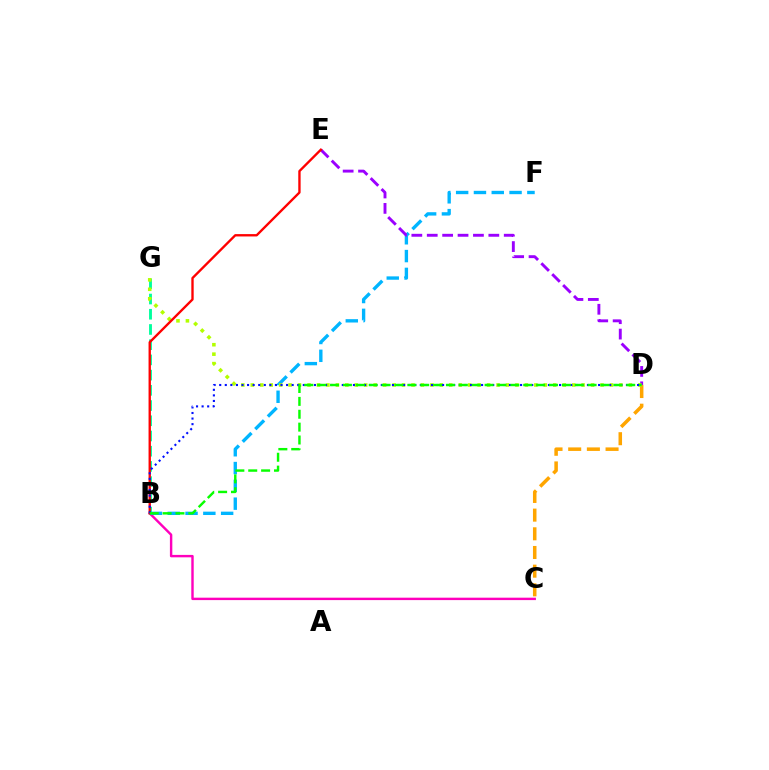{('B', 'C'): [{'color': '#ff00bd', 'line_style': 'solid', 'thickness': 1.74}], ('B', 'F'): [{'color': '#00b5ff', 'line_style': 'dashed', 'thickness': 2.42}], ('B', 'G'): [{'color': '#00ff9d', 'line_style': 'dashed', 'thickness': 2.07}], ('C', 'D'): [{'color': '#ffa500', 'line_style': 'dashed', 'thickness': 2.54}], ('D', 'E'): [{'color': '#9b00ff', 'line_style': 'dashed', 'thickness': 2.09}], ('D', 'G'): [{'color': '#b3ff00', 'line_style': 'dotted', 'thickness': 2.57}], ('B', 'E'): [{'color': '#ff0000', 'line_style': 'solid', 'thickness': 1.69}], ('B', 'D'): [{'color': '#0010ff', 'line_style': 'dotted', 'thickness': 1.51}, {'color': '#08ff00', 'line_style': 'dashed', 'thickness': 1.75}]}